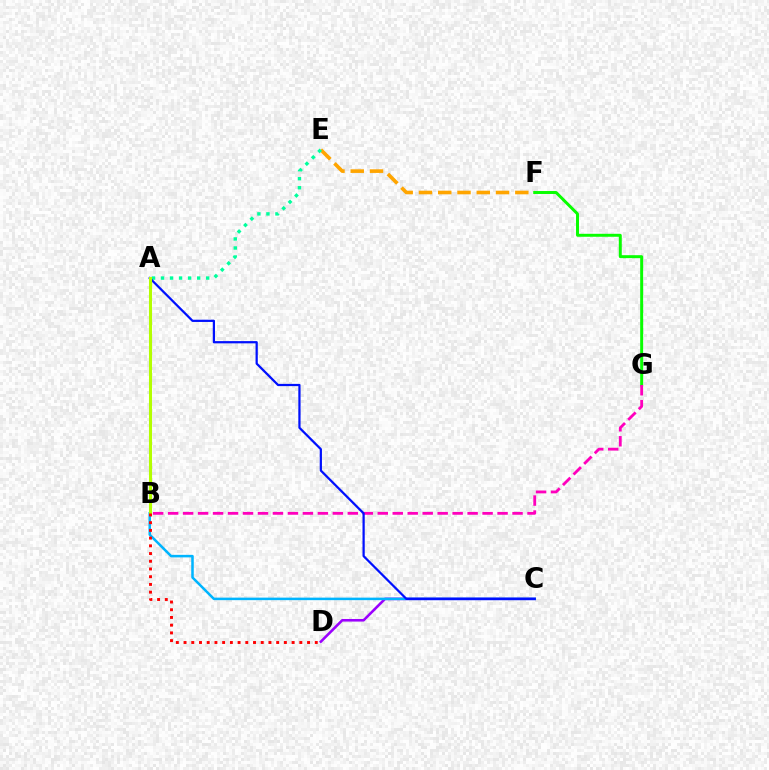{('E', 'F'): [{'color': '#ffa500', 'line_style': 'dashed', 'thickness': 2.62}], ('F', 'G'): [{'color': '#08ff00', 'line_style': 'solid', 'thickness': 2.13}], ('B', 'G'): [{'color': '#ff00bd', 'line_style': 'dashed', 'thickness': 2.03}], ('C', 'D'): [{'color': '#9b00ff', 'line_style': 'solid', 'thickness': 1.86}], ('B', 'C'): [{'color': '#00b5ff', 'line_style': 'solid', 'thickness': 1.82}], ('A', 'E'): [{'color': '#00ff9d', 'line_style': 'dotted', 'thickness': 2.45}], ('A', 'C'): [{'color': '#0010ff', 'line_style': 'solid', 'thickness': 1.61}], ('A', 'B'): [{'color': '#b3ff00', 'line_style': 'solid', 'thickness': 2.2}], ('B', 'D'): [{'color': '#ff0000', 'line_style': 'dotted', 'thickness': 2.1}]}